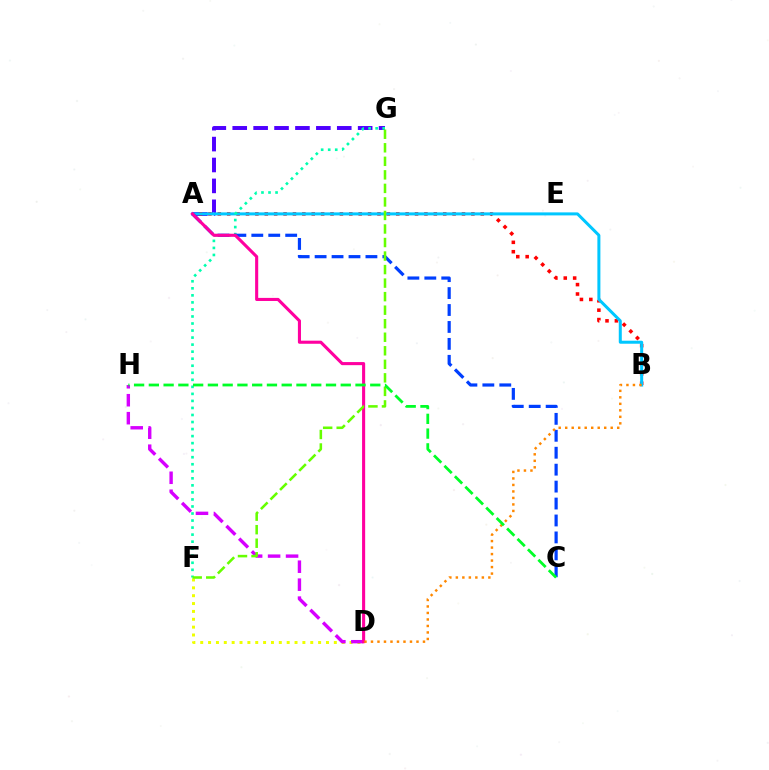{('A', 'G'): [{'color': '#4f00ff', 'line_style': 'dashed', 'thickness': 2.84}], ('A', 'B'): [{'color': '#ff0000', 'line_style': 'dotted', 'thickness': 2.55}, {'color': '#00c7ff', 'line_style': 'solid', 'thickness': 2.17}], ('D', 'F'): [{'color': '#eeff00', 'line_style': 'dotted', 'thickness': 2.14}], ('F', 'G'): [{'color': '#00ffaf', 'line_style': 'dotted', 'thickness': 1.91}, {'color': '#66ff00', 'line_style': 'dashed', 'thickness': 1.84}], ('D', 'H'): [{'color': '#d600ff', 'line_style': 'dashed', 'thickness': 2.44}], ('A', 'C'): [{'color': '#003fff', 'line_style': 'dashed', 'thickness': 2.3}], ('A', 'D'): [{'color': '#ff00a0', 'line_style': 'solid', 'thickness': 2.23}], ('B', 'D'): [{'color': '#ff8800', 'line_style': 'dotted', 'thickness': 1.77}], ('C', 'H'): [{'color': '#00ff27', 'line_style': 'dashed', 'thickness': 2.01}]}